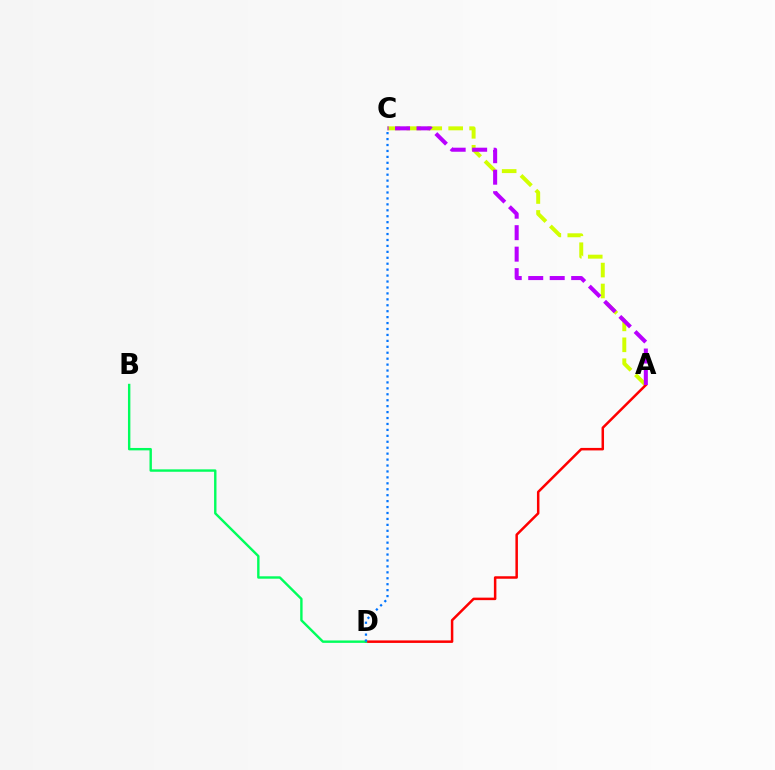{('A', 'C'): [{'color': '#d1ff00', 'line_style': 'dashed', 'thickness': 2.84}, {'color': '#b900ff', 'line_style': 'dashed', 'thickness': 2.92}], ('A', 'D'): [{'color': '#ff0000', 'line_style': 'solid', 'thickness': 1.8}], ('B', 'D'): [{'color': '#00ff5c', 'line_style': 'solid', 'thickness': 1.73}], ('C', 'D'): [{'color': '#0074ff', 'line_style': 'dotted', 'thickness': 1.61}]}